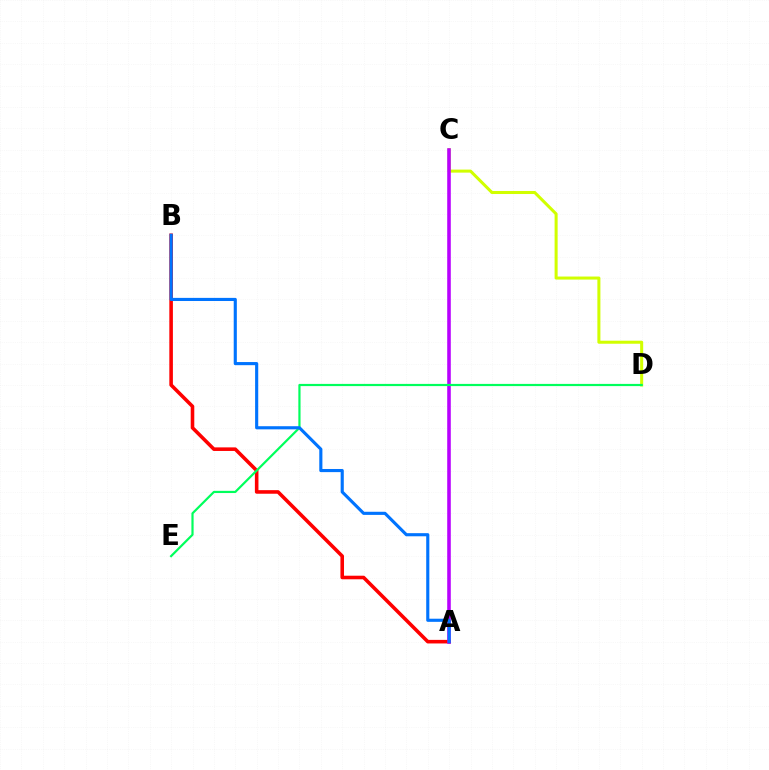{('A', 'B'): [{'color': '#ff0000', 'line_style': 'solid', 'thickness': 2.58}, {'color': '#0074ff', 'line_style': 'solid', 'thickness': 2.25}], ('C', 'D'): [{'color': '#d1ff00', 'line_style': 'solid', 'thickness': 2.19}], ('A', 'C'): [{'color': '#b900ff', 'line_style': 'solid', 'thickness': 2.57}], ('D', 'E'): [{'color': '#00ff5c', 'line_style': 'solid', 'thickness': 1.58}]}